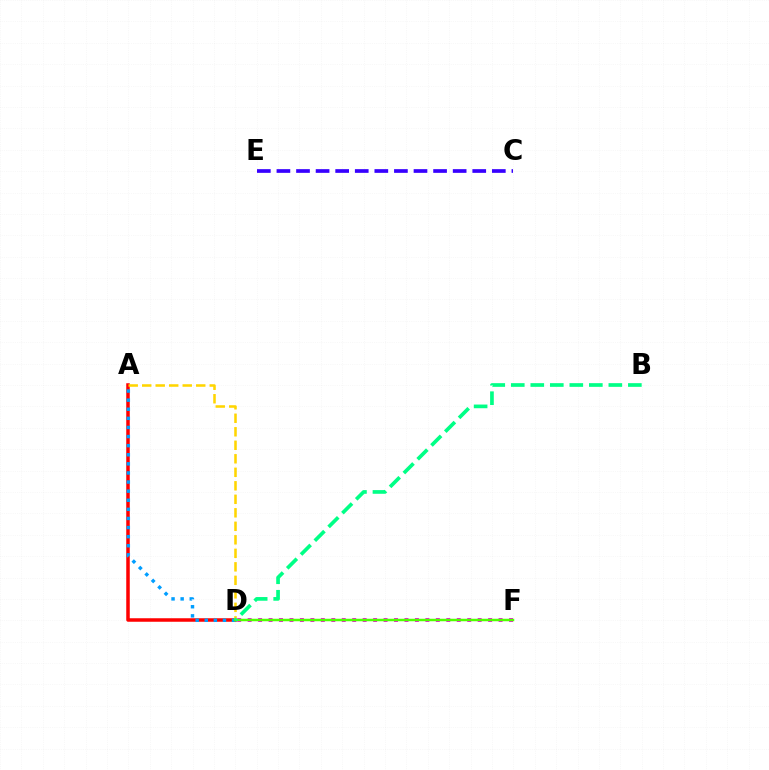{('A', 'D'): [{'color': '#ff0000', 'line_style': 'solid', 'thickness': 2.53}, {'color': '#009eff', 'line_style': 'dotted', 'thickness': 2.47}, {'color': '#ffd500', 'line_style': 'dashed', 'thickness': 1.83}], ('D', 'F'): [{'color': '#ff00ed', 'line_style': 'dotted', 'thickness': 2.84}, {'color': '#4fff00', 'line_style': 'solid', 'thickness': 1.8}], ('C', 'E'): [{'color': '#3700ff', 'line_style': 'dashed', 'thickness': 2.66}], ('B', 'D'): [{'color': '#00ff86', 'line_style': 'dashed', 'thickness': 2.65}]}